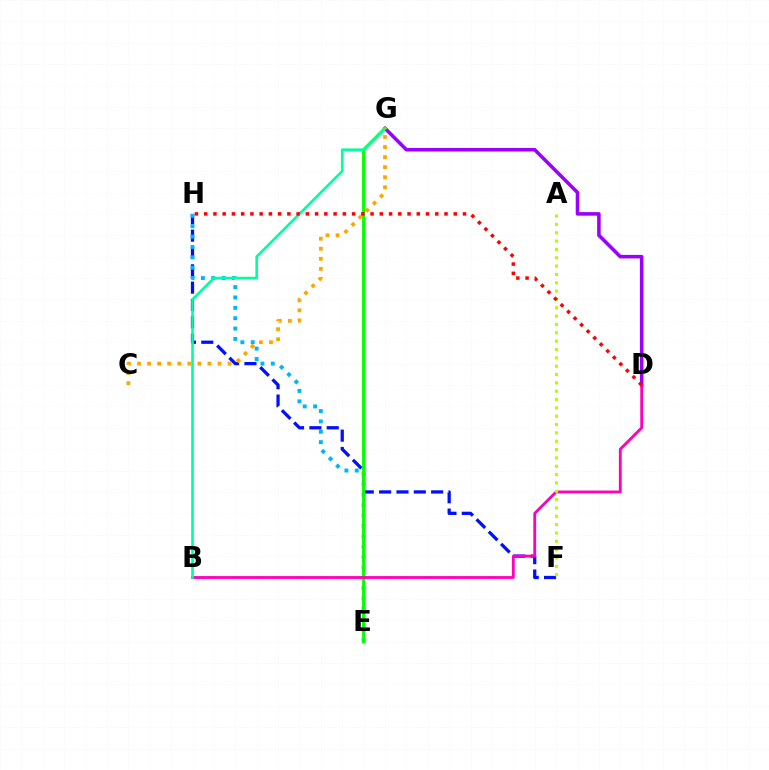{('D', 'G'): [{'color': '#9b00ff', 'line_style': 'solid', 'thickness': 2.56}], ('F', 'H'): [{'color': '#0010ff', 'line_style': 'dashed', 'thickness': 2.36}], ('E', 'H'): [{'color': '#00b5ff', 'line_style': 'dotted', 'thickness': 2.82}], ('E', 'G'): [{'color': '#08ff00', 'line_style': 'solid', 'thickness': 2.25}], ('B', 'D'): [{'color': '#ff00bd', 'line_style': 'solid', 'thickness': 2.03}], ('A', 'F'): [{'color': '#b3ff00', 'line_style': 'dotted', 'thickness': 2.27}], ('B', 'G'): [{'color': '#00ff9d', 'line_style': 'solid', 'thickness': 1.88}], ('C', 'G'): [{'color': '#ffa500', 'line_style': 'dotted', 'thickness': 2.73}], ('D', 'H'): [{'color': '#ff0000', 'line_style': 'dotted', 'thickness': 2.51}]}